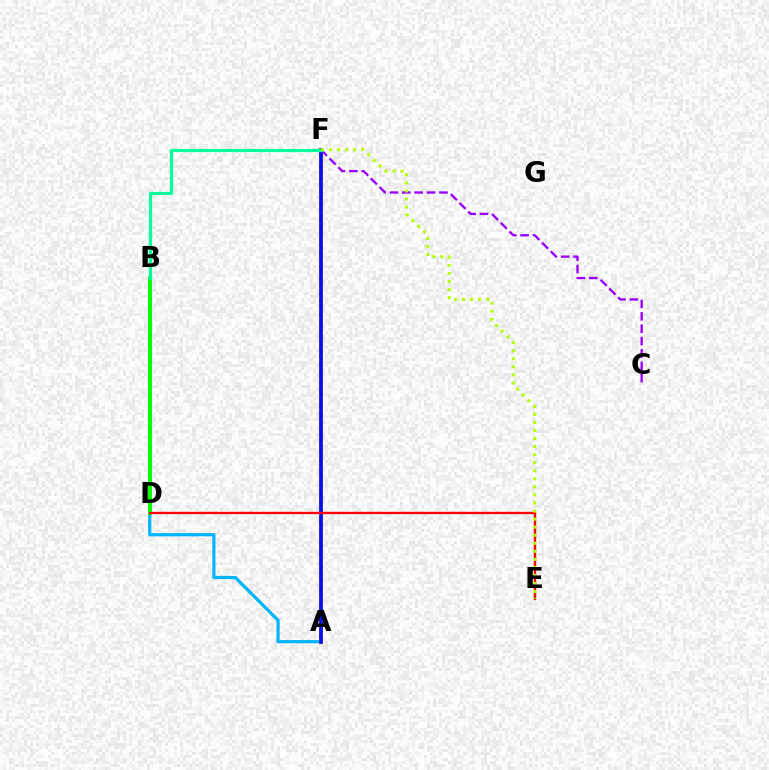{('C', 'F'): [{'color': '#9b00ff', 'line_style': 'dashed', 'thickness': 1.68}], ('A', 'D'): [{'color': '#00b5ff', 'line_style': 'solid', 'thickness': 2.3}], ('A', 'F'): [{'color': '#ffa500', 'line_style': 'solid', 'thickness': 2.99}, {'color': '#ff00bd', 'line_style': 'dotted', 'thickness': 1.56}, {'color': '#0010ff', 'line_style': 'solid', 'thickness': 2.63}], ('B', 'D'): [{'color': '#08ff00', 'line_style': 'solid', 'thickness': 2.89}], ('D', 'E'): [{'color': '#ff0000', 'line_style': 'solid', 'thickness': 1.69}], ('B', 'F'): [{'color': '#00ff9d', 'line_style': 'solid', 'thickness': 2.28}], ('E', 'F'): [{'color': '#b3ff00', 'line_style': 'dotted', 'thickness': 2.19}]}